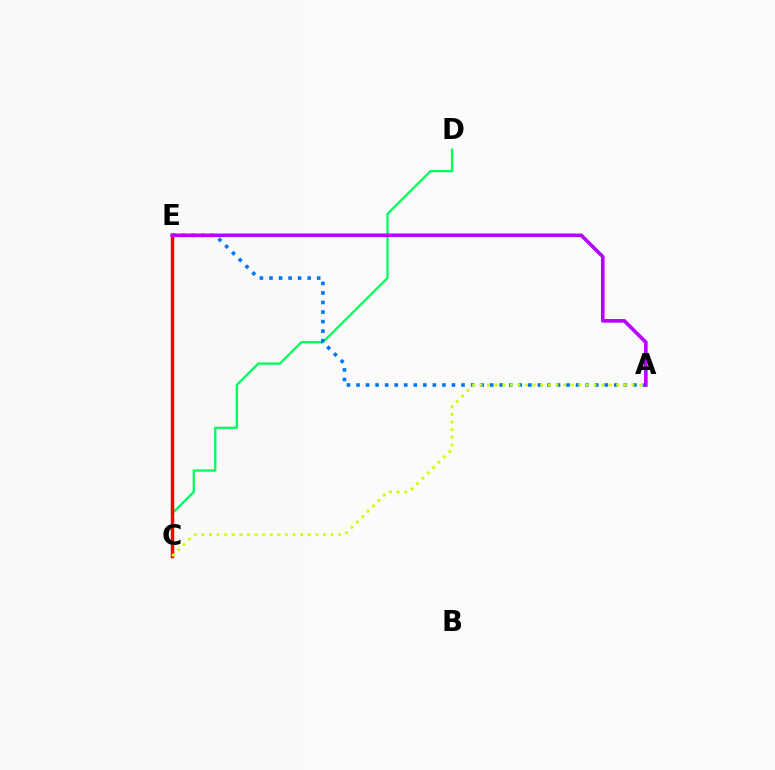{('C', 'D'): [{'color': '#00ff5c', 'line_style': 'solid', 'thickness': 1.68}], ('A', 'E'): [{'color': '#0074ff', 'line_style': 'dotted', 'thickness': 2.59}, {'color': '#b900ff', 'line_style': 'solid', 'thickness': 2.59}], ('C', 'E'): [{'color': '#ff0000', 'line_style': 'solid', 'thickness': 2.5}], ('A', 'C'): [{'color': '#d1ff00', 'line_style': 'dotted', 'thickness': 2.07}]}